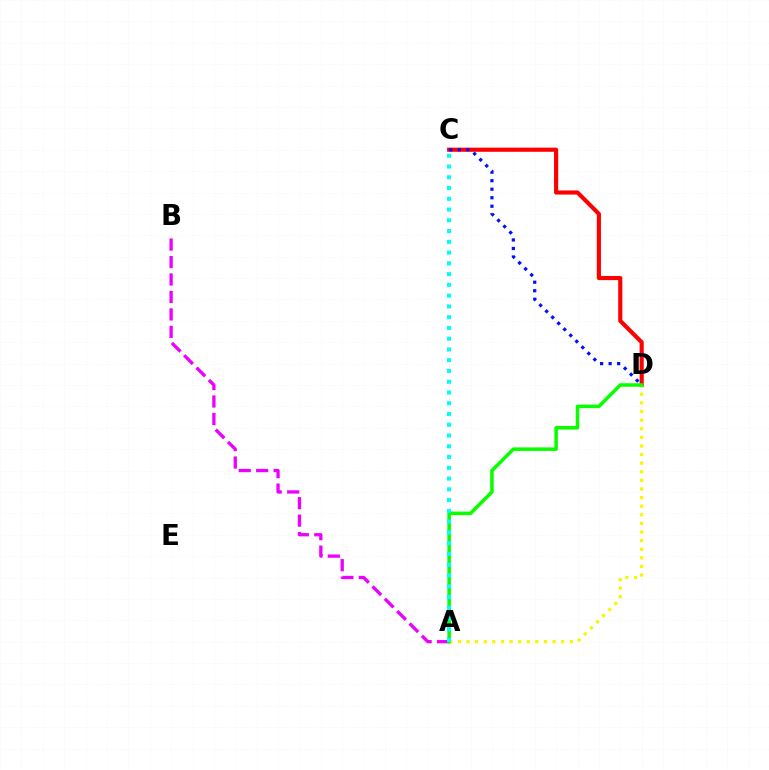{('A', 'B'): [{'color': '#ee00ff', 'line_style': 'dashed', 'thickness': 2.37}], ('C', 'D'): [{'color': '#ff0000', 'line_style': 'solid', 'thickness': 2.98}, {'color': '#0010ff', 'line_style': 'dotted', 'thickness': 2.31}], ('A', 'D'): [{'color': '#fcf500', 'line_style': 'dotted', 'thickness': 2.34}, {'color': '#08ff00', 'line_style': 'solid', 'thickness': 2.54}], ('A', 'C'): [{'color': '#00fff6', 'line_style': 'dotted', 'thickness': 2.92}]}